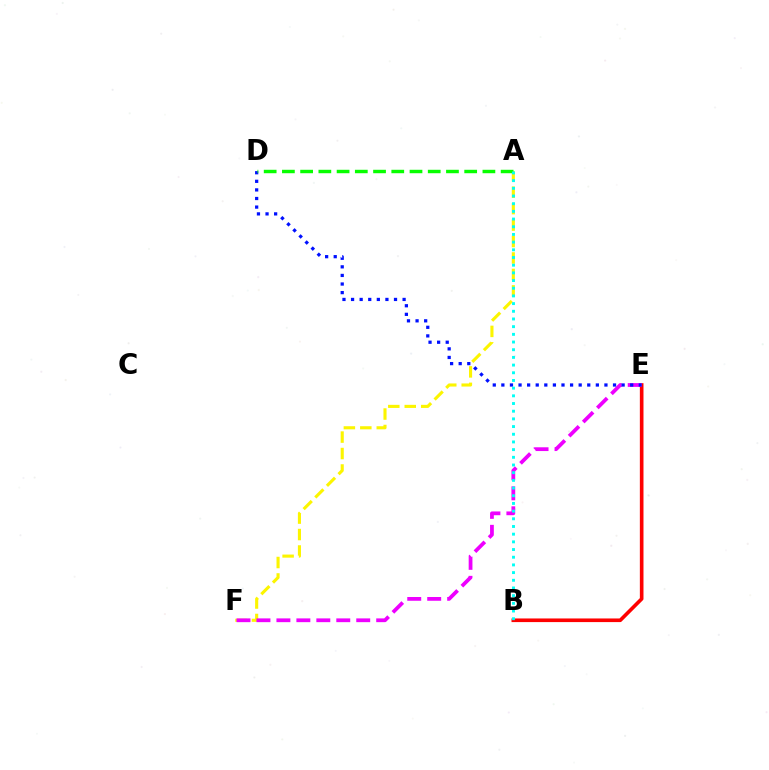{('A', 'F'): [{'color': '#fcf500', 'line_style': 'dashed', 'thickness': 2.24}], ('B', 'E'): [{'color': '#ff0000', 'line_style': 'solid', 'thickness': 2.62}], ('E', 'F'): [{'color': '#ee00ff', 'line_style': 'dashed', 'thickness': 2.71}], ('D', 'E'): [{'color': '#0010ff', 'line_style': 'dotted', 'thickness': 2.33}], ('A', 'D'): [{'color': '#08ff00', 'line_style': 'dashed', 'thickness': 2.48}], ('A', 'B'): [{'color': '#00fff6', 'line_style': 'dotted', 'thickness': 2.09}]}